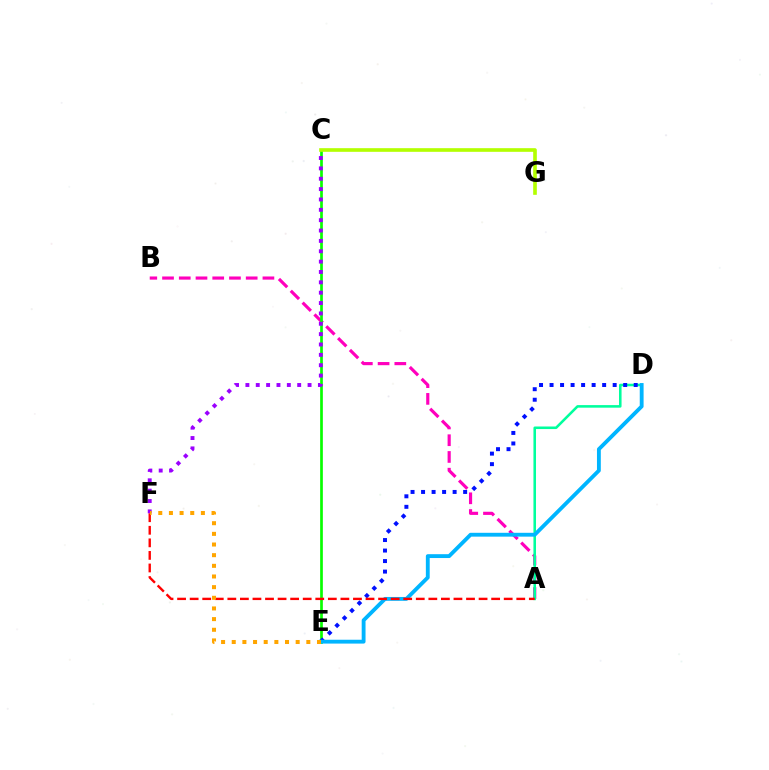{('A', 'B'): [{'color': '#ff00bd', 'line_style': 'dashed', 'thickness': 2.27}], ('A', 'D'): [{'color': '#00ff9d', 'line_style': 'solid', 'thickness': 1.85}], ('C', 'E'): [{'color': '#08ff00', 'line_style': 'solid', 'thickness': 1.94}], ('C', 'F'): [{'color': '#9b00ff', 'line_style': 'dotted', 'thickness': 2.81}], ('C', 'G'): [{'color': '#b3ff00', 'line_style': 'solid', 'thickness': 2.63}], ('D', 'E'): [{'color': '#0010ff', 'line_style': 'dotted', 'thickness': 2.86}, {'color': '#00b5ff', 'line_style': 'solid', 'thickness': 2.77}], ('A', 'F'): [{'color': '#ff0000', 'line_style': 'dashed', 'thickness': 1.71}], ('E', 'F'): [{'color': '#ffa500', 'line_style': 'dotted', 'thickness': 2.9}]}